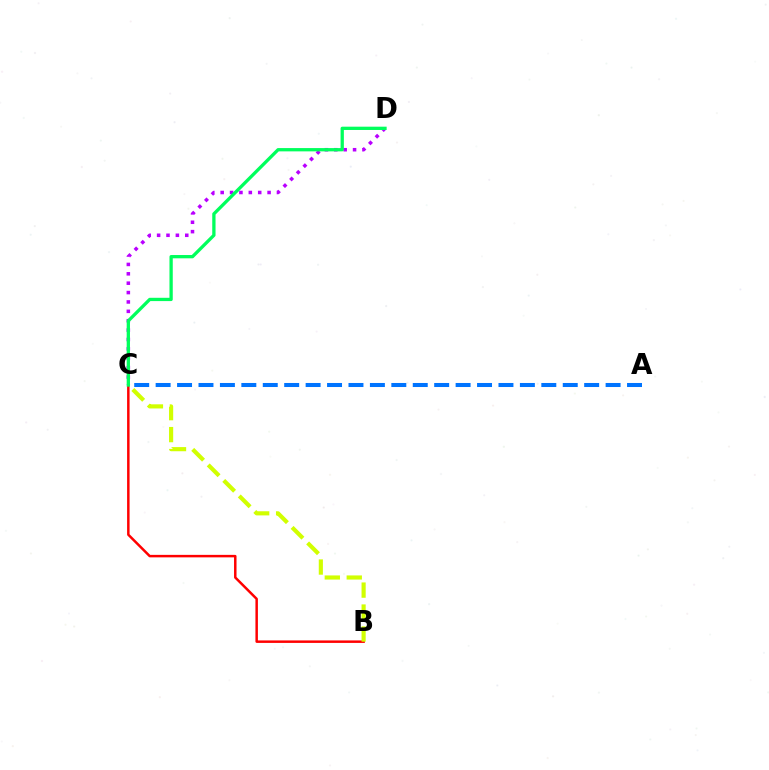{('C', 'D'): [{'color': '#b900ff', 'line_style': 'dotted', 'thickness': 2.55}, {'color': '#00ff5c', 'line_style': 'solid', 'thickness': 2.37}], ('B', 'C'): [{'color': '#ff0000', 'line_style': 'solid', 'thickness': 1.79}, {'color': '#d1ff00', 'line_style': 'dashed', 'thickness': 2.98}], ('A', 'C'): [{'color': '#0074ff', 'line_style': 'dashed', 'thickness': 2.91}]}